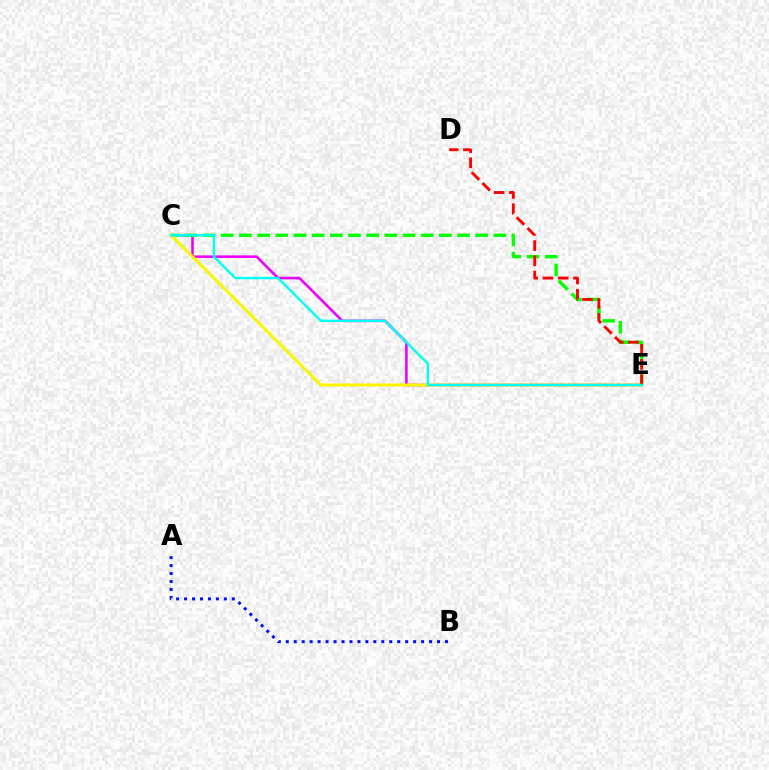{('C', 'E'): [{'color': '#ee00ff', 'line_style': 'solid', 'thickness': 1.87}, {'color': '#08ff00', 'line_style': 'dashed', 'thickness': 2.47}, {'color': '#fcf500', 'line_style': 'solid', 'thickness': 2.18}, {'color': '#00fff6', 'line_style': 'solid', 'thickness': 1.73}], ('A', 'B'): [{'color': '#0010ff', 'line_style': 'dotted', 'thickness': 2.16}], ('D', 'E'): [{'color': '#ff0000', 'line_style': 'dashed', 'thickness': 2.07}]}